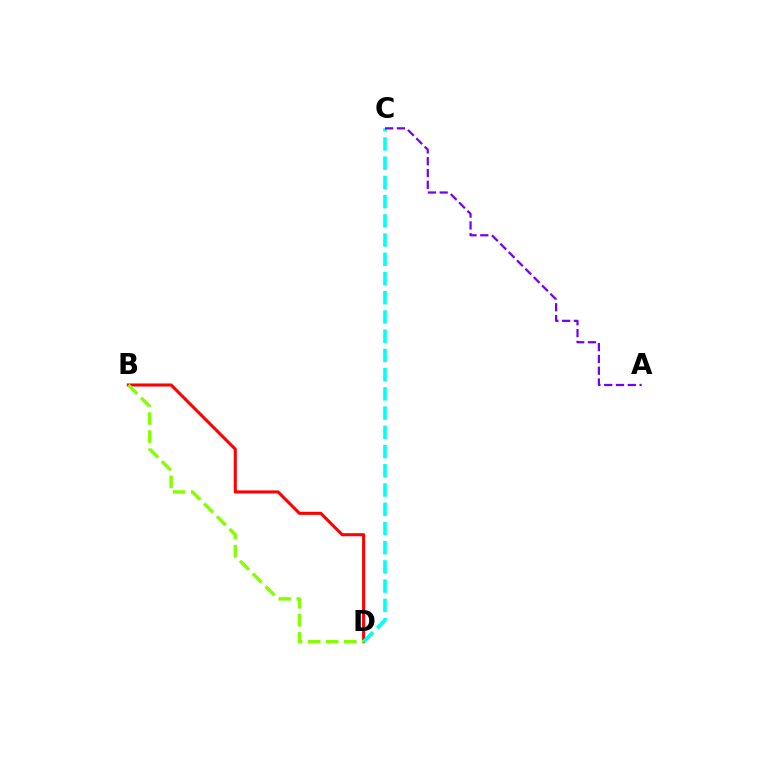{('B', 'D'): [{'color': '#ff0000', 'line_style': 'solid', 'thickness': 2.2}, {'color': '#84ff00', 'line_style': 'dashed', 'thickness': 2.45}], ('C', 'D'): [{'color': '#00fff6', 'line_style': 'dashed', 'thickness': 2.61}], ('A', 'C'): [{'color': '#7200ff', 'line_style': 'dashed', 'thickness': 1.6}]}